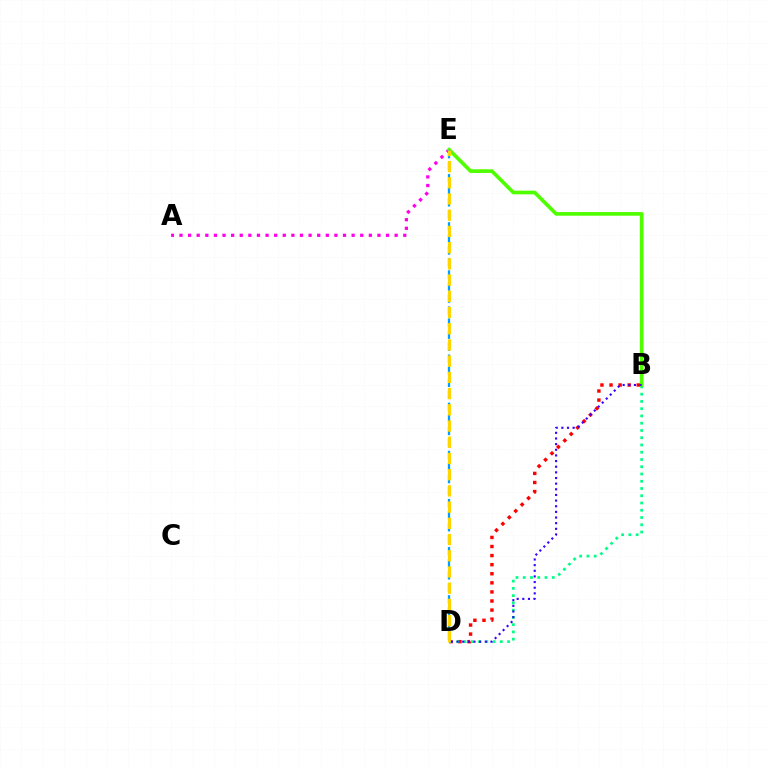{('B', 'D'): [{'color': '#ff0000', 'line_style': 'dotted', 'thickness': 2.47}, {'color': '#00ff86', 'line_style': 'dotted', 'thickness': 1.97}, {'color': '#3700ff', 'line_style': 'dotted', 'thickness': 1.53}], ('A', 'E'): [{'color': '#ff00ed', 'line_style': 'dotted', 'thickness': 2.34}], ('B', 'E'): [{'color': '#4fff00', 'line_style': 'solid', 'thickness': 2.64}], ('D', 'E'): [{'color': '#009eff', 'line_style': 'dashed', 'thickness': 1.63}, {'color': '#ffd500', 'line_style': 'dashed', 'thickness': 2.2}]}